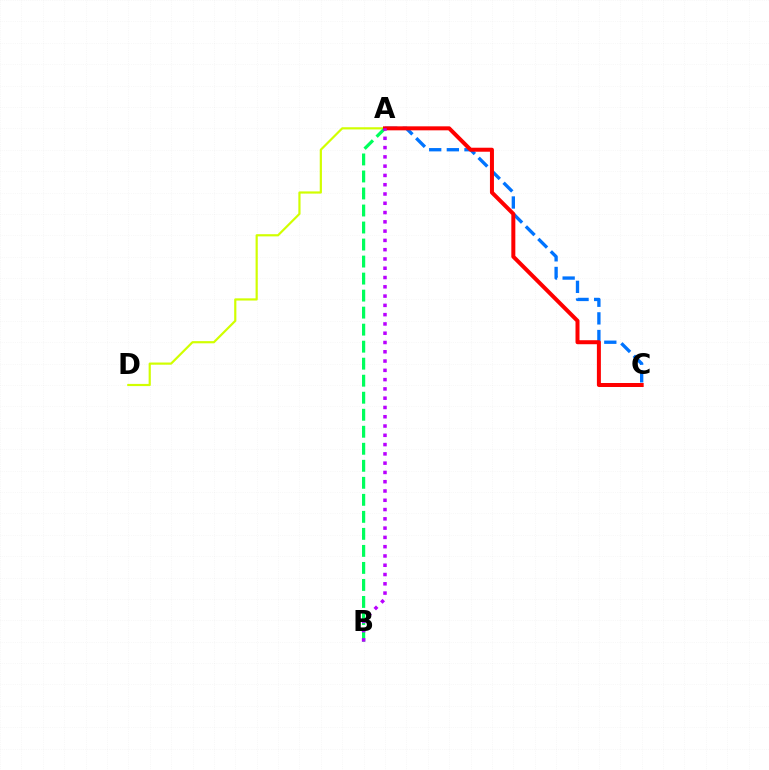{('A', 'C'): [{'color': '#0074ff', 'line_style': 'dashed', 'thickness': 2.4}, {'color': '#ff0000', 'line_style': 'solid', 'thickness': 2.88}], ('A', 'D'): [{'color': '#d1ff00', 'line_style': 'solid', 'thickness': 1.58}], ('A', 'B'): [{'color': '#00ff5c', 'line_style': 'dashed', 'thickness': 2.31}, {'color': '#b900ff', 'line_style': 'dotted', 'thickness': 2.52}]}